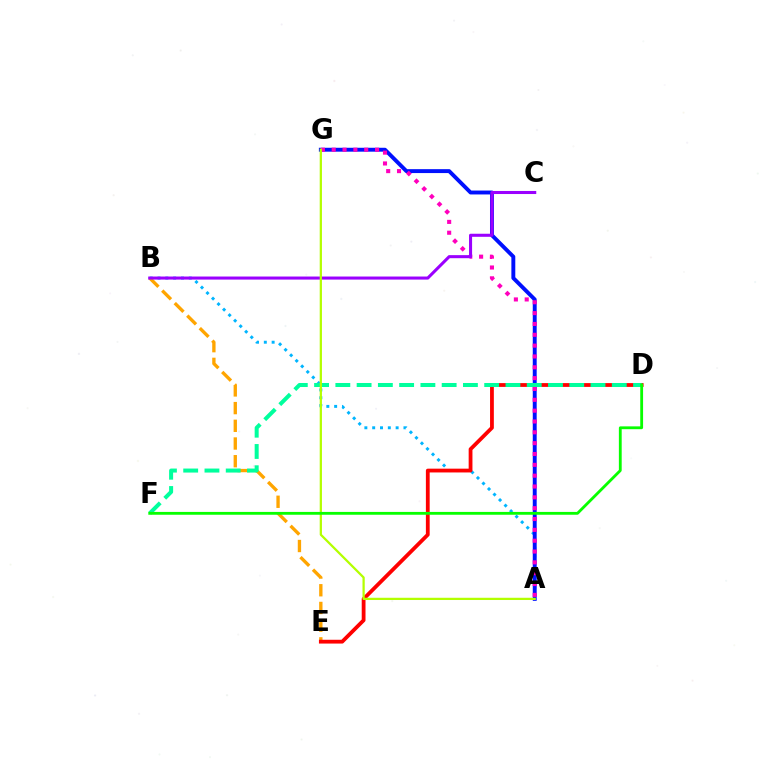{('A', 'B'): [{'color': '#00b5ff', 'line_style': 'dotted', 'thickness': 2.12}], ('B', 'E'): [{'color': '#ffa500', 'line_style': 'dashed', 'thickness': 2.4}], ('D', 'E'): [{'color': '#ff0000', 'line_style': 'solid', 'thickness': 2.73}], ('A', 'G'): [{'color': '#0010ff', 'line_style': 'solid', 'thickness': 2.81}, {'color': '#ff00bd', 'line_style': 'dotted', 'thickness': 2.94}, {'color': '#b3ff00', 'line_style': 'solid', 'thickness': 1.62}], ('D', 'F'): [{'color': '#00ff9d', 'line_style': 'dashed', 'thickness': 2.89}, {'color': '#08ff00', 'line_style': 'solid', 'thickness': 2.03}], ('B', 'C'): [{'color': '#9b00ff', 'line_style': 'solid', 'thickness': 2.2}]}